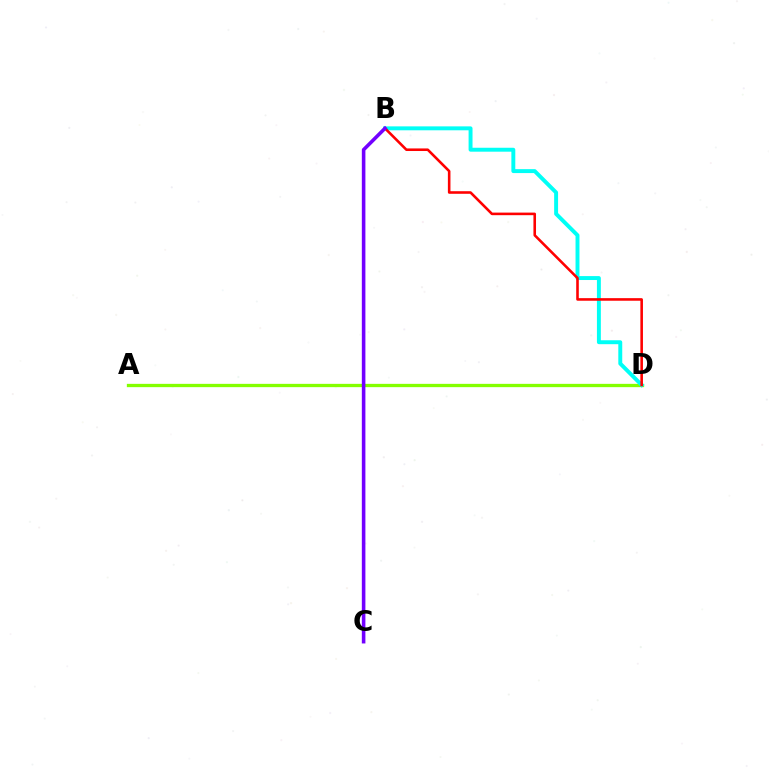{('A', 'D'): [{'color': '#84ff00', 'line_style': 'solid', 'thickness': 2.38}], ('B', 'D'): [{'color': '#00fff6', 'line_style': 'solid', 'thickness': 2.83}, {'color': '#ff0000', 'line_style': 'solid', 'thickness': 1.86}], ('B', 'C'): [{'color': '#7200ff', 'line_style': 'solid', 'thickness': 2.57}]}